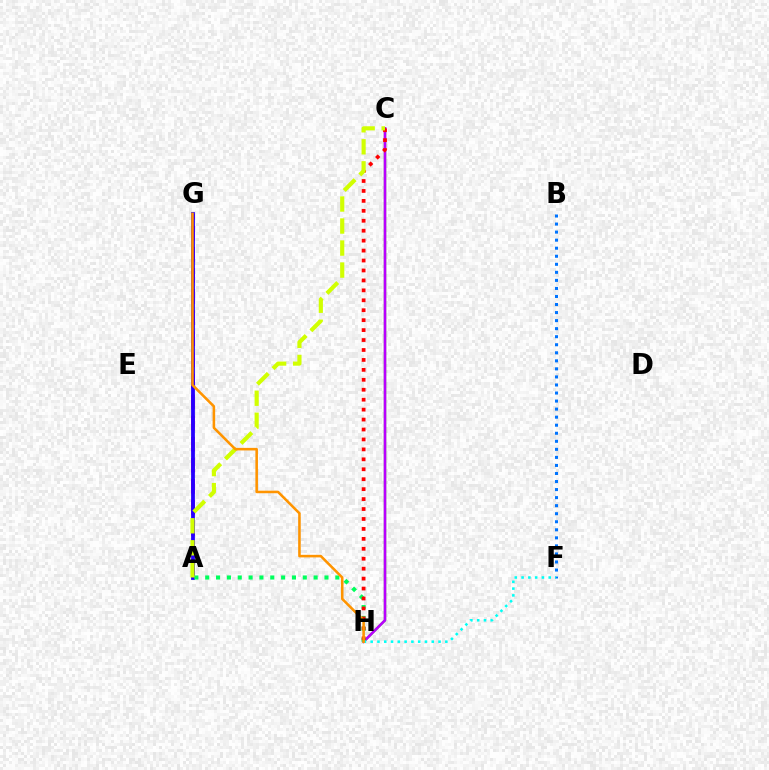{('A', 'G'): [{'color': '#ff00ac', 'line_style': 'dashed', 'thickness': 2.86}, {'color': '#2500ff', 'line_style': 'solid', 'thickness': 2.72}], ('B', 'F'): [{'color': '#0074ff', 'line_style': 'dotted', 'thickness': 2.19}], ('C', 'H'): [{'color': '#3dff00', 'line_style': 'solid', 'thickness': 1.65}, {'color': '#b900ff', 'line_style': 'solid', 'thickness': 1.88}, {'color': '#ff0000', 'line_style': 'dotted', 'thickness': 2.7}], ('A', 'H'): [{'color': '#00ff5c', 'line_style': 'dotted', 'thickness': 2.95}], ('F', 'H'): [{'color': '#00fff6', 'line_style': 'dotted', 'thickness': 1.84}], ('A', 'C'): [{'color': '#d1ff00', 'line_style': 'dashed', 'thickness': 2.99}], ('G', 'H'): [{'color': '#ff9400', 'line_style': 'solid', 'thickness': 1.85}]}